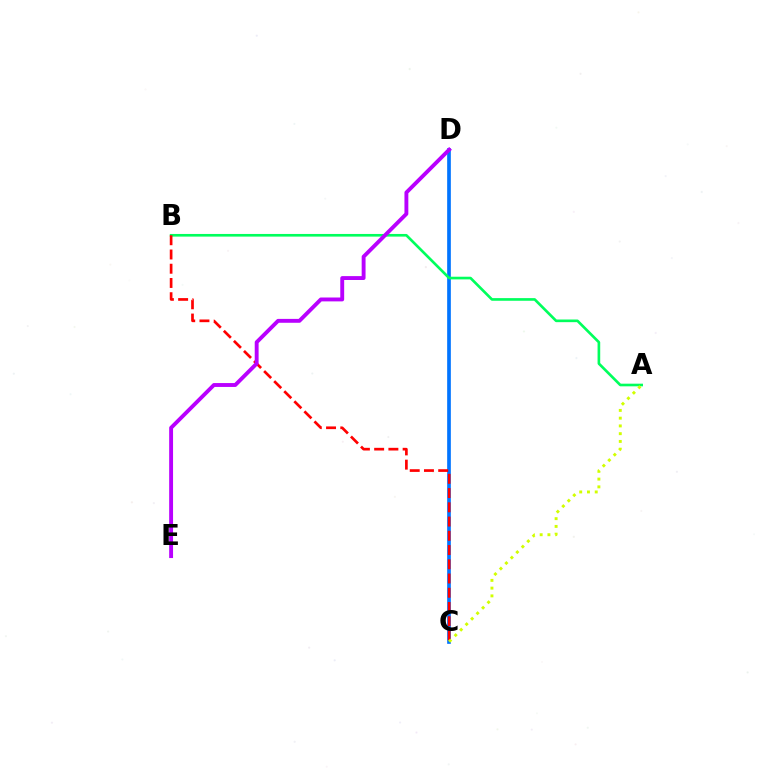{('C', 'D'): [{'color': '#0074ff', 'line_style': 'solid', 'thickness': 2.64}], ('A', 'B'): [{'color': '#00ff5c', 'line_style': 'solid', 'thickness': 1.91}], ('B', 'C'): [{'color': '#ff0000', 'line_style': 'dashed', 'thickness': 1.93}], ('A', 'C'): [{'color': '#d1ff00', 'line_style': 'dotted', 'thickness': 2.11}], ('D', 'E'): [{'color': '#b900ff', 'line_style': 'solid', 'thickness': 2.8}]}